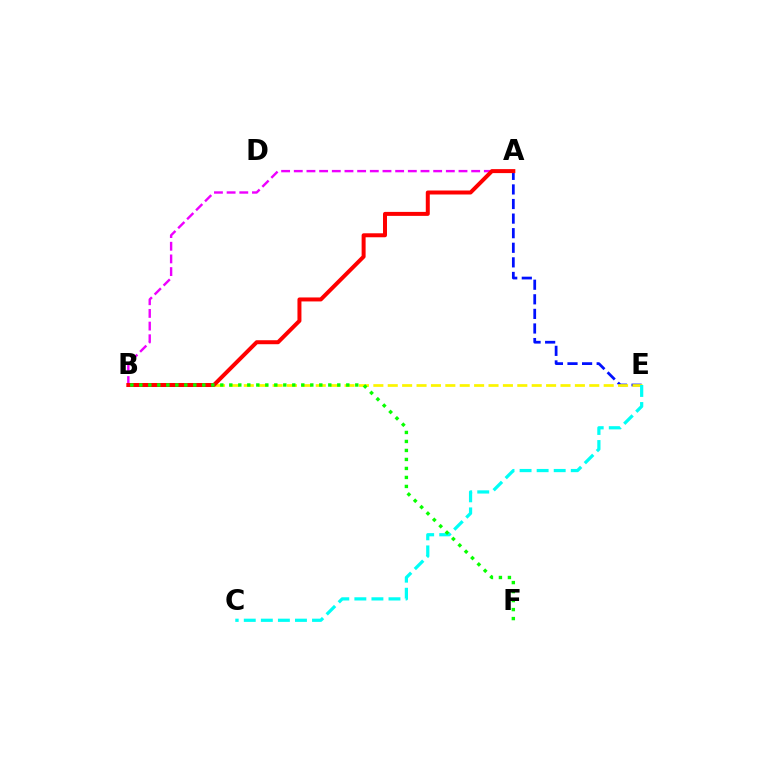{('A', 'E'): [{'color': '#0010ff', 'line_style': 'dashed', 'thickness': 1.98}], ('B', 'E'): [{'color': '#fcf500', 'line_style': 'dashed', 'thickness': 1.96}], ('A', 'B'): [{'color': '#ee00ff', 'line_style': 'dashed', 'thickness': 1.72}, {'color': '#ff0000', 'line_style': 'solid', 'thickness': 2.87}], ('C', 'E'): [{'color': '#00fff6', 'line_style': 'dashed', 'thickness': 2.32}], ('B', 'F'): [{'color': '#08ff00', 'line_style': 'dotted', 'thickness': 2.44}]}